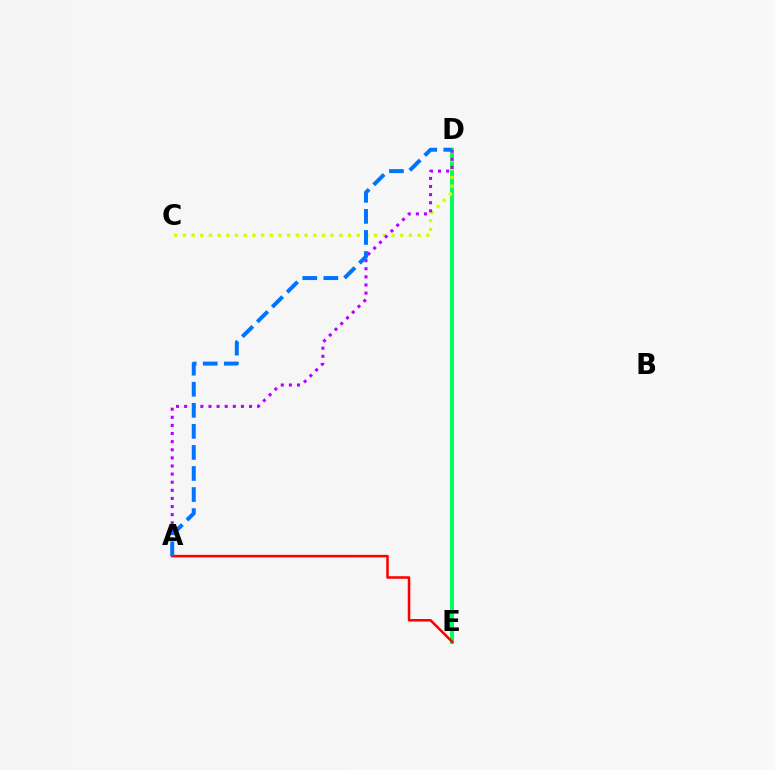{('D', 'E'): [{'color': '#00ff5c', 'line_style': 'solid', 'thickness': 2.9}], ('C', 'D'): [{'color': '#d1ff00', 'line_style': 'dotted', 'thickness': 2.36}], ('A', 'E'): [{'color': '#ff0000', 'line_style': 'solid', 'thickness': 1.84}], ('A', 'D'): [{'color': '#b900ff', 'line_style': 'dotted', 'thickness': 2.2}, {'color': '#0074ff', 'line_style': 'dashed', 'thickness': 2.86}]}